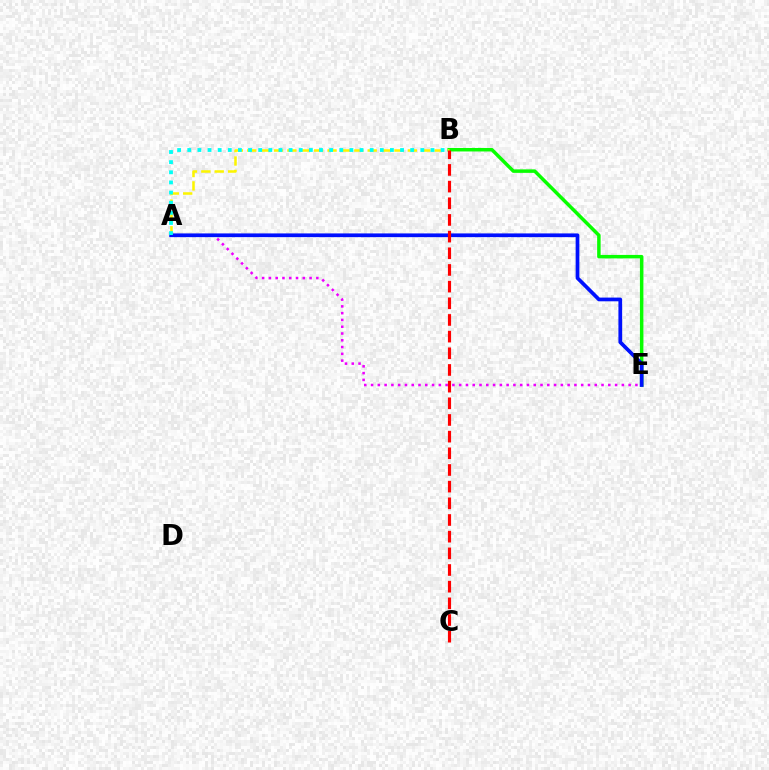{('A', 'E'): [{'color': '#ee00ff', 'line_style': 'dotted', 'thickness': 1.84}, {'color': '#0010ff', 'line_style': 'solid', 'thickness': 2.68}], ('B', 'E'): [{'color': '#08ff00', 'line_style': 'solid', 'thickness': 2.51}], ('A', 'B'): [{'color': '#fcf500', 'line_style': 'dashed', 'thickness': 1.82}, {'color': '#00fff6', 'line_style': 'dotted', 'thickness': 2.75}], ('B', 'C'): [{'color': '#ff0000', 'line_style': 'dashed', 'thickness': 2.26}]}